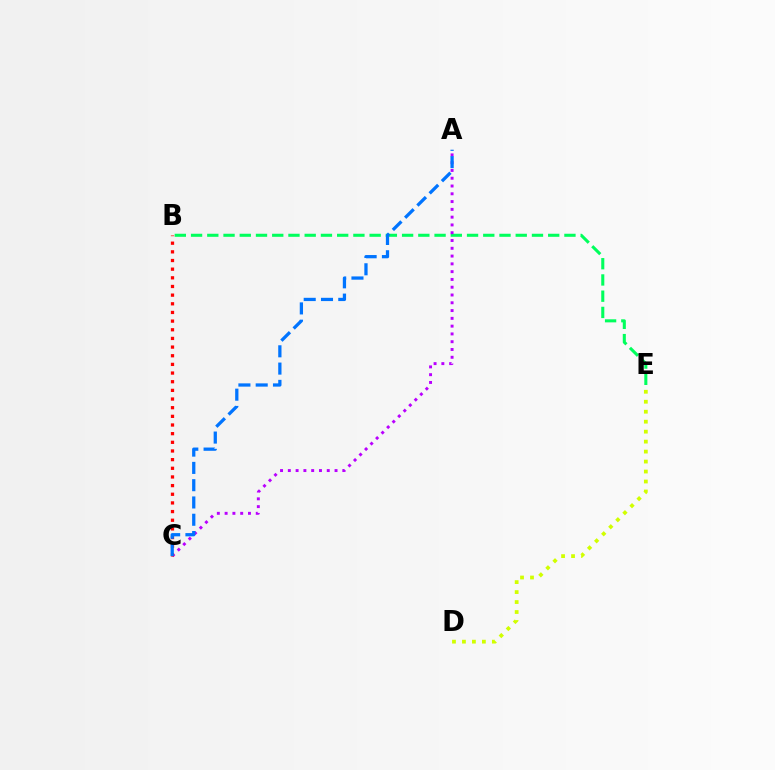{('B', 'E'): [{'color': '#00ff5c', 'line_style': 'dashed', 'thickness': 2.21}], ('A', 'C'): [{'color': '#b900ff', 'line_style': 'dotted', 'thickness': 2.12}, {'color': '#0074ff', 'line_style': 'dashed', 'thickness': 2.35}], ('B', 'C'): [{'color': '#ff0000', 'line_style': 'dotted', 'thickness': 2.35}], ('D', 'E'): [{'color': '#d1ff00', 'line_style': 'dotted', 'thickness': 2.71}]}